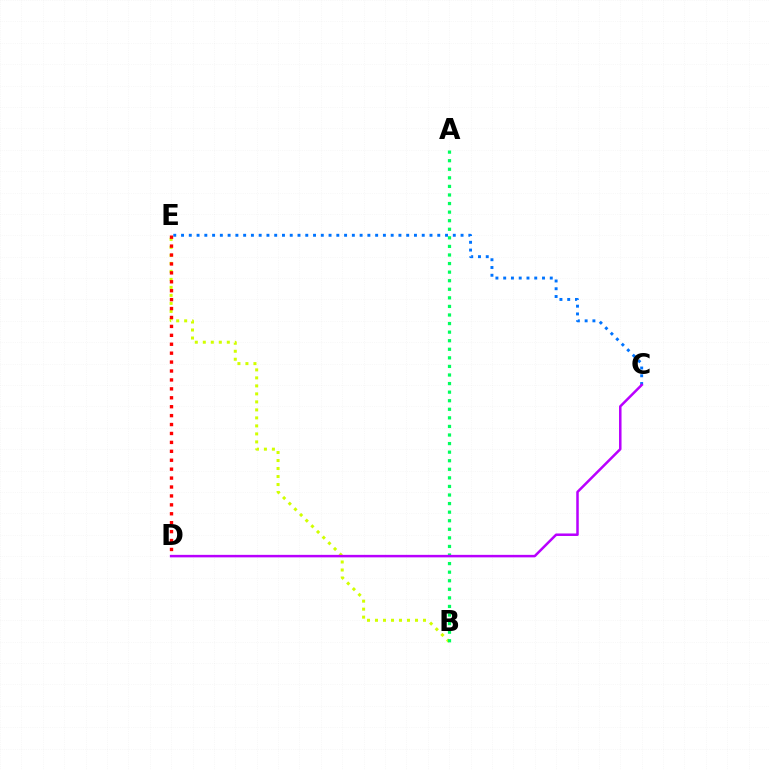{('B', 'E'): [{'color': '#d1ff00', 'line_style': 'dotted', 'thickness': 2.17}], ('C', 'E'): [{'color': '#0074ff', 'line_style': 'dotted', 'thickness': 2.11}], ('A', 'B'): [{'color': '#00ff5c', 'line_style': 'dotted', 'thickness': 2.33}], ('C', 'D'): [{'color': '#b900ff', 'line_style': 'solid', 'thickness': 1.8}], ('D', 'E'): [{'color': '#ff0000', 'line_style': 'dotted', 'thickness': 2.42}]}